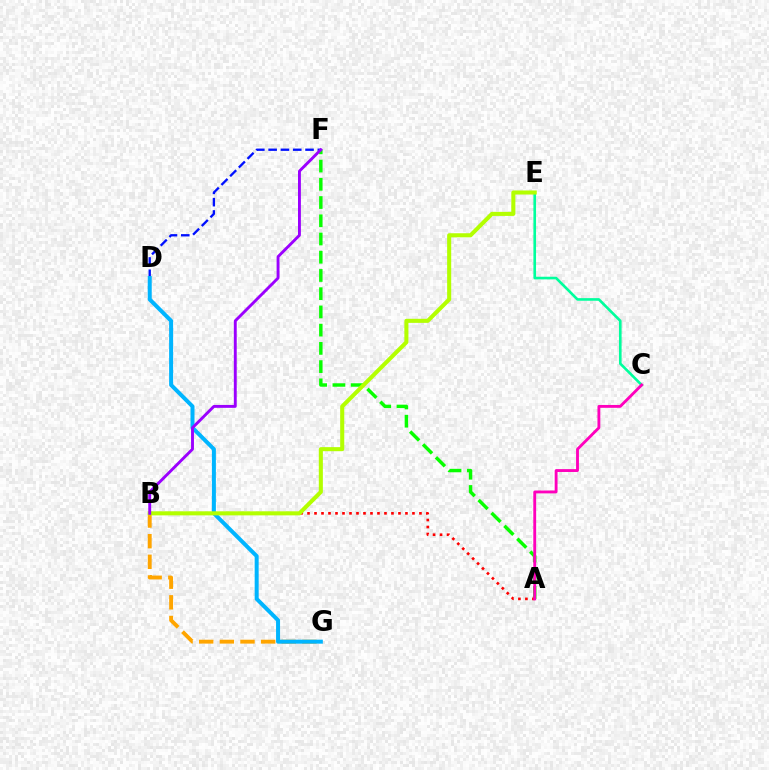{('A', 'F'): [{'color': '#08ff00', 'line_style': 'dashed', 'thickness': 2.48}], ('B', 'G'): [{'color': '#ffa500', 'line_style': 'dashed', 'thickness': 2.8}], ('D', 'F'): [{'color': '#0010ff', 'line_style': 'dashed', 'thickness': 1.67}], ('A', 'B'): [{'color': '#ff0000', 'line_style': 'dotted', 'thickness': 1.9}], ('D', 'G'): [{'color': '#00b5ff', 'line_style': 'solid', 'thickness': 2.88}], ('C', 'E'): [{'color': '#00ff9d', 'line_style': 'solid', 'thickness': 1.89}], ('B', 'E'): [{'color': '#b3ff00', 'line_style': 'solid', 'thickness': 2.92}], ('B', 'F'): [{'color': '#9b00ff', 'line_style': 'solid', 'thickness': 2.08}], ('A', 'C'): [{'color': '#ff00bd', 'line_style': 'solid', 'thickness': 2.05}]}